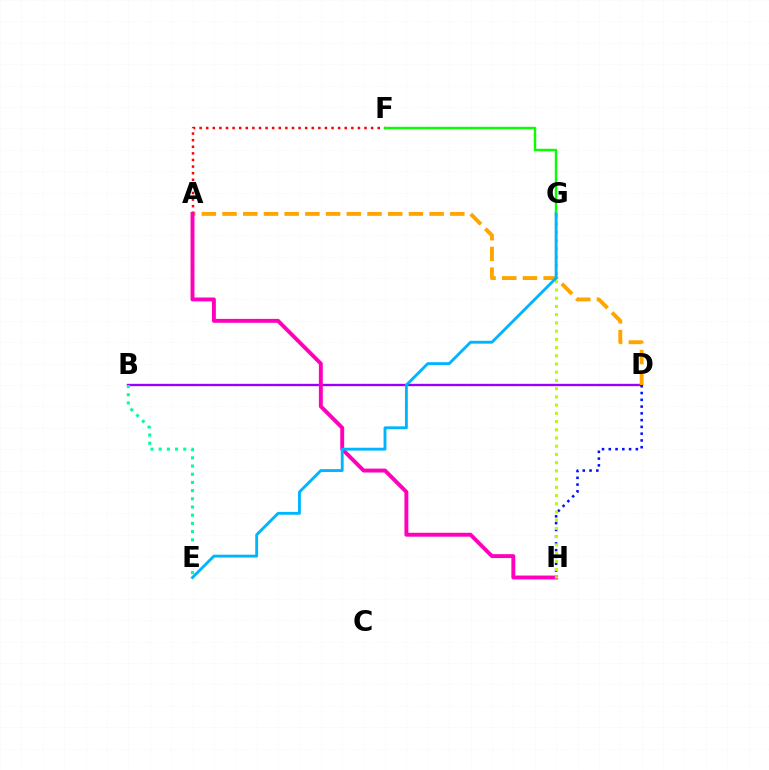{('B', 'D'): [{'color': '#9b00ff', 'line_style': 'solid', 'thickness': 1.7}], ('D', 'H'): [{'color': '#0010ff', 'line_style': 'dotted', 'thickness': 1.84}], ('A', 'D'): [{'color': '#ffa500', 'line_style': 'dashed', 'thickness': 2.81}], ('B', 'E'): [{'color': '#00ff9d', 'line_style': 'dotted', 'thickness': 2.23}], ('A', 'F'): [{'color': '#ff0000', 'line_style': 'dotted', 'thickness': 1.79}], ('A', 'H'): [{'color': '#ff00bd', 'line_style': 'solid', 'thickness': 2.82}], ('G', 'H'): [{'color': '#b3ff00', 'line_style': 'dotted', 'thickness': 2.23}], ('F', 'G'): [{'color': '#08ff00', 'line_style': 'solid', 'thickness': 1.75}], ('E', 'G'): [{'color': '#00b5ff', 'line_style': 'solid', 'thickness': 2.07}]}